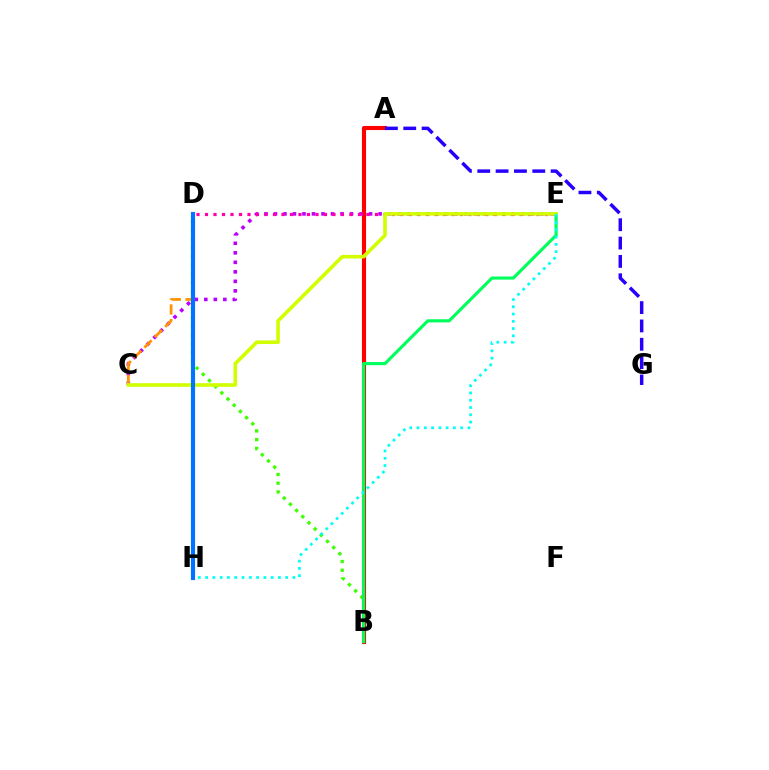{('B', 'D'): [{'color': '#3dff00', 'line_style': 'dotted', 'thickness': 2.37}], ('A', 'B'): [{'color': '#ff0000', 'line_style': 'solid', 'thickness': 2.96}], ('C', 'E'): [{'color': '#b900ff', 'line_style': 'dotted', 'thickness': 2.58}, {'color': '#d1ff00', 'line_style': 'solid', 'thickness': 2.6}], ('D', 'E'): [{'color': '#ff00ac', 'line_style': 'dotted', 'thickness': 2.31}], ('B', 'E'): [{'color': '#00ff5c', 'line_style': 'solid', 'thickness': 2.25}], ('C', 'D'): [{'color': '#ff9400', 'line_style': 'dashed', 'thickness': 2.0}], ('A', 'G'): [{'color': '#2500ff', 'line_style': 'dashed', 'thickness': 2.49}], ('E', 'H'): [{'color': '#00fff6', 'line_style': 'dotted', 'thickness': 1.98}], ('D', 'H'): [{'color': '#0074ff', 'line_style': 'solid', 'thickness': 2.98}]}